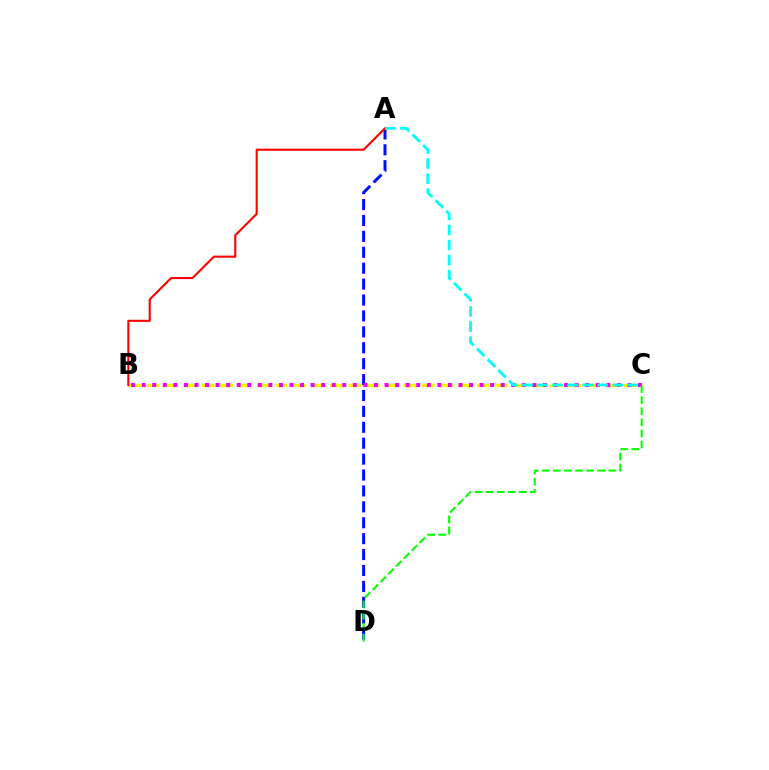{('B', 'C'): [{'color': '#fcf500', 'line_style': 'dashed', 'thickness': 2.49}, {'color': '#ee00ff', 'line_style': 'dotted', 'thickness': 2.87}], ('A', 'D'): [{'color': '#0010ff', 'line_style': 'dashed', 'thickness': 2.16}], ('A', 'B'): [{'color': '#ff0000', 'line_style': 'solid', 'thickness': 1.51}], ('C', 'D'): [{'color': '#08ff00', 'line_style': 'dashed', 'thickness': 1.51}], ('A', 'C'): [{'color': '#00fff6', 'line_style': 'dashed', 'thickness': 2.05}]}